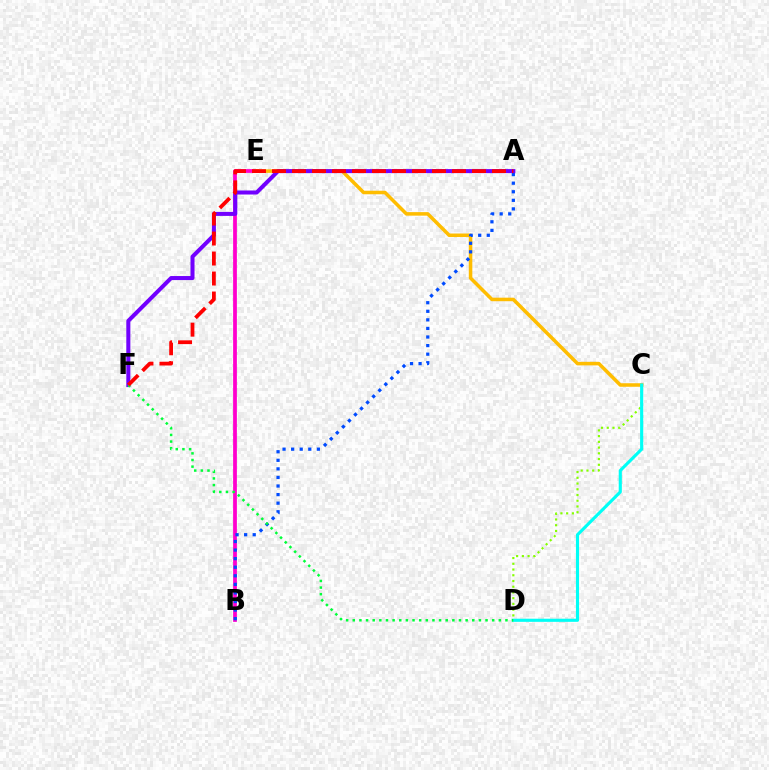{('C', 'D'): [{'color': '#84ff00', 'line_style': 'dotted', 'thickness': 1.56}, {'color': '#00fff6', 'line_style': 'solid', 'thickness': 2.25}], ('B', 'E'): [{'color': '#ff00cf', 'line_style': 'solid', 'thickness': 2.71}], ('C', 'E'): [{'color': '#ffbd00', 'line_style': 'solid', 'thickness': 2.54}], ('A', 'B'): [{'color': '#004bff', 'line_style': 'dotted', 'thickness': 2.33}], ('A', 'F'): [{'color': '#7200ff', 'line_style': 'solid', 'thickness': 2.9}, {'color': '#ff0000', 'line_style': 'dashed', 'thickness': 2.72}], ('D', 'F'): [{'color': '#00ff39', 'line_style': 'dotted', 'thickness': 1.8}]}